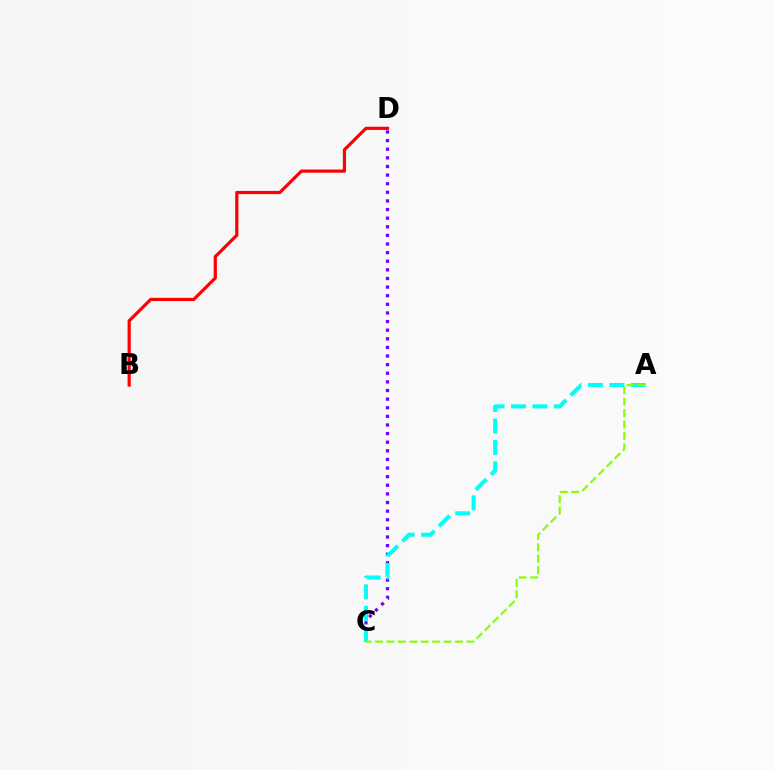{('B', 'D'): [{'color': '#ff0000', 'line_style': 'solid', 'thickness': 2.29}], ('C', 'D'): [{'color': '#7200ff', 'line_style': 'dotted', 'thickness': 2.34}], ('A', 'C'): [{'color': '#00fff6', 'line_style': 'dashed', 'thickness': 2.91}, {'color': '#84ff00', 'line_style': 'dashed', 'thickness': 1.55}]}